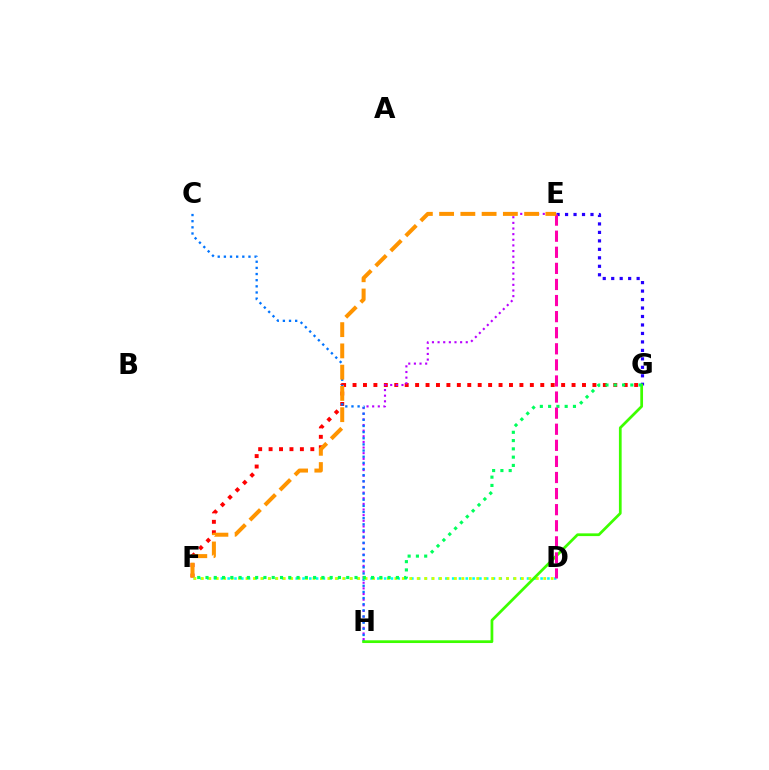{('E', 'G'): [{'color': '#2500ff', 'line_style': 'dotted', 'thickness': 2.3}], ('F', 'G'): [{'color': '#ff0000', 'line_style': 'dotted', 'thickness': 2.83}, {'color': '#00ff5c', 'line_style': 'dotted', 'thickness': 2.25}], ('E', 'H'): [{'color': '#b900ff', 'line_style': 'dotted', 'thickness': 1.53}], ('C', 'H'): [{'color': '#0074ff', 'line_style': 'dotted', 'thickness': 1.67}], ('D', 'F'): [{'color': '#00fff6', 'line_style': 'dotted', 'thickness': 1.85}, {'color': '#d1ff00', 'line_style': 'dotted', 'thickness': 2.02}], ('G', 'H'): [{'color': '#3dff00', 'line_style': 'solid', 'thickness': 1.97}], ('D', 'E'): [{'color': '#ff00ac', 'line_style': 'dashed', 'thickness': 2.19}], ('E', 'F'): [{'color': '#ff9400', 'line_style': 'dashed', 'thickness': 2.89}]}